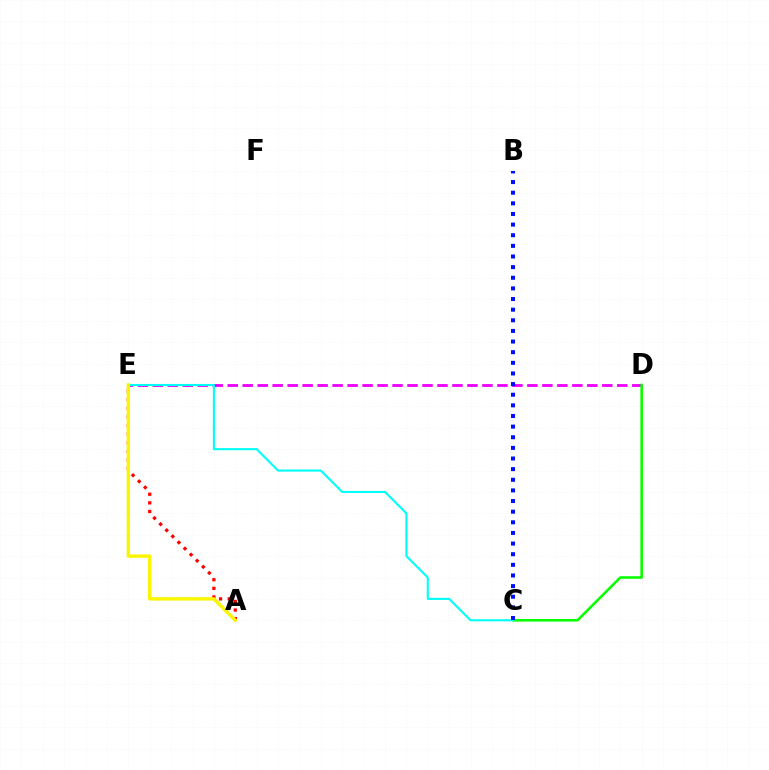{('A', 'E'): [{'color': '#ff0000', 'line_style': 'dotted', 'thickness': 2.34}, {'color': '#fcf500', 'line_style': 'solid', 'thickness': 2.45}], ('D', 'E'): [{'color': '#ee00ff', 'line_style': 'dashed', 'thickness': 2.04}], ('C', 'D'): [{'color': '#08ff00', 'line_style': 'solid', 'thickness': 1.86}], ('C', 'E'): [{'color': '#00fff6', 'line_style': 'solid', 'thickness': 1.52}], ('B', 'C'): [{'color': '#0010ff', 'line_style': 'dotted', 'thickness': 2.89}]}